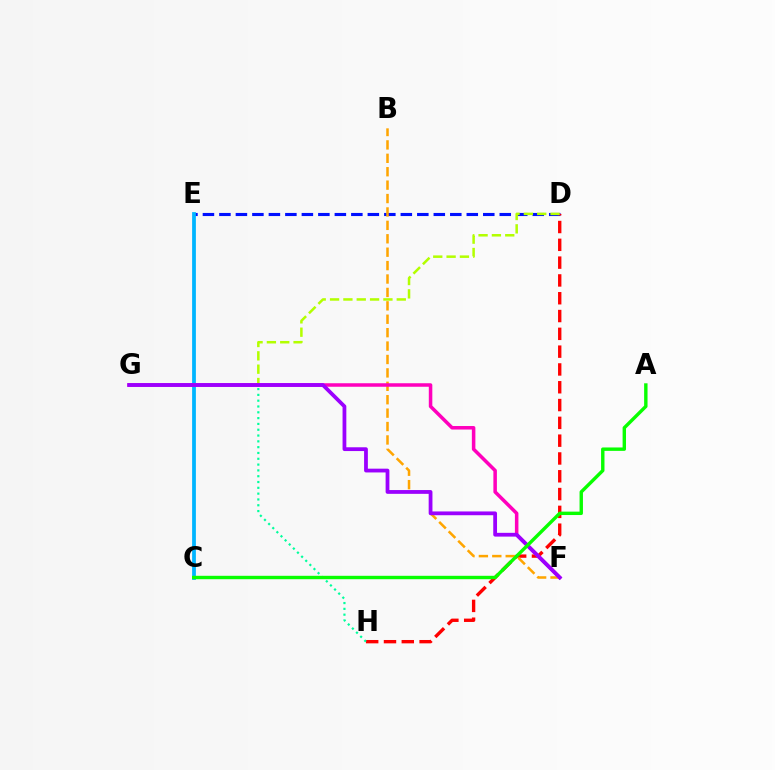{('D', 'E'): [{'color': '#0010ff', 'line_style': 'dashed', 'thickness': 2.24}], ('D', 'H'): [{'color': '#ff0000', 'line_style': 'dashed', 'thickness': 2.42}], ('B', 'F'): [{'color': '#ffa500', 'line_style': 'dashed', 'thickness': 1.82}], ('C', 'E'): [{'color': '#00b5ff', 'line_style': 'solid', 'thickness': 2.71}], ('G', 'H'): [{'color': '#00ff9d', 'line_style': 'dotted', 'thickness': 1.58}], ('D', 'G'): [{'color': '#b3ff00', 'line_style': 'dashed', 'thickness': 1.81}], ('F', 'G'): [{'color': '#ff00bd', 'line_style': 'solid', 'thickness': 2.53}, {'color': '#9b00ff', 'line_style': 'solid', 'thickness': 2.72}], ('A', 'C'): [{'color': '#08ff00', 'line_style': 'solid', 'thickness': 2.45}]}